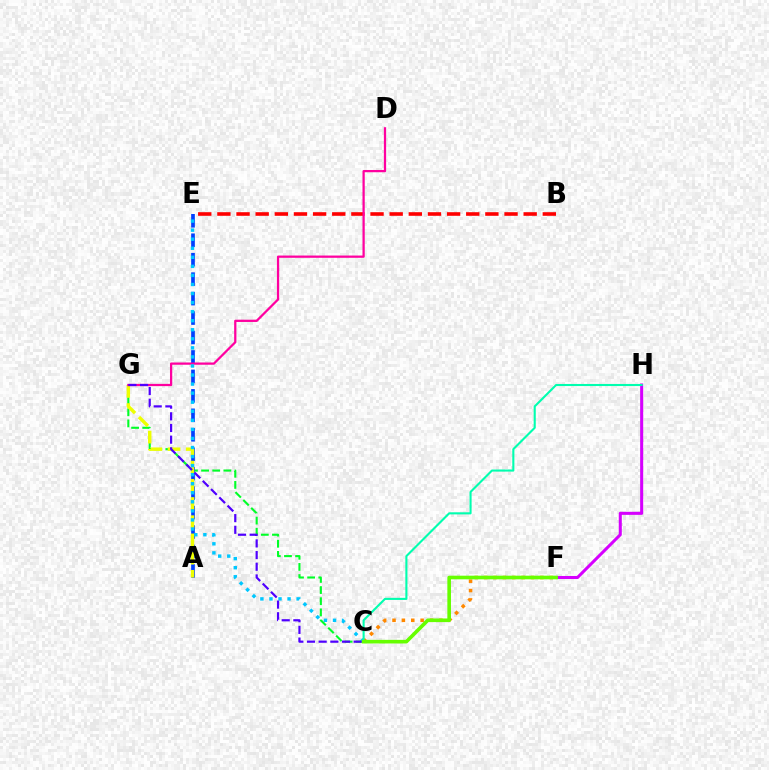{('C', 'F'): [{'color': '#ff8800', 'line_style': 'dotted', 'thickness': 2.55}, {'color': '#66ff00', 'line_style': 'solid', 'thickness': 2.61}], ('C', 'G'): [{'color': '#00ff27', 'line_style': 'dashed', 'thickness': 1.51}, {'color': '#4f00ff', 'line_style': 'dashed', 'thickness': 1.59}], ('A', 'E'): [{'color': '#003fff', 'line_style': 'dashed', 'thickness': 2.64}], ('B', 'E'): [{'color': '#ff0000', 'line_style': 'dashed', 'thickness': 2.6}], ('A', 'G'): [{'color': '#eeff00', 'line_style': 'dashed', 'thickness': 2.47}], ('D', 'G'): [{'color': '#ff00a0', 'line_style': 'solid', 'thickness': 1.62}], ('C', 'E'): [{'color': '#00c7ff', 'line_style': 'dotted', 'thickness': 2.46}], ('F', 'H'): [{'color': '#d600ff', 'line_style': 'solid', 'thickness': 2.19}], ('C', 'H'): [{'color': '#00ffaf', 'line_style': 'solid', 'thickness': 1.51}]}